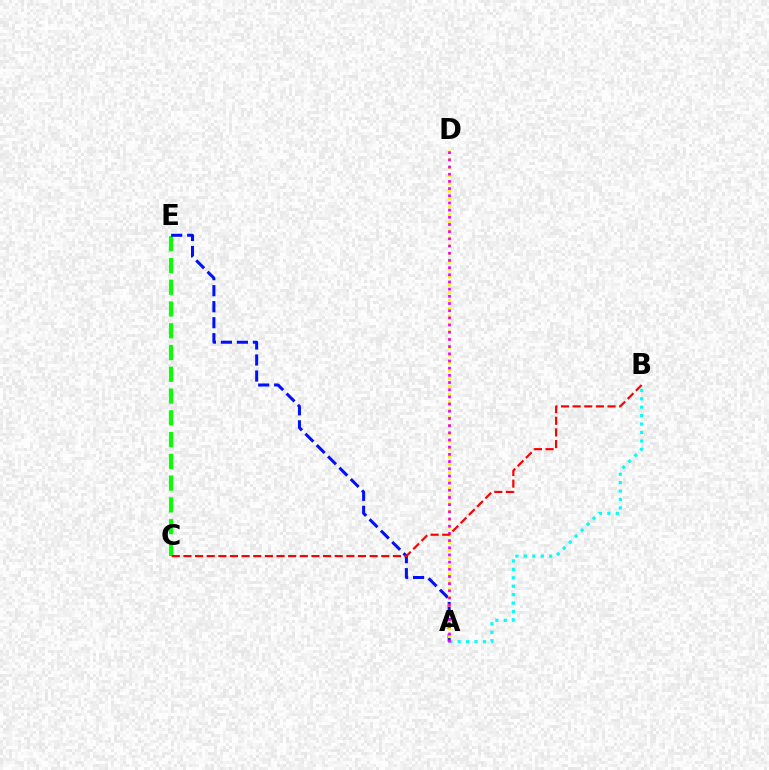{('C', 'E'): [{'color': '#08ff00', 'line_style': 'dashed', 'thickness': 2.96}], ('A', 'E'): [{'color': '#0010ff', 'line_style': 'dashed', 'thickness': 2.18}], ('A', 'D'): [{'color': '#fcf500', 'line_style': 'dotted', 'thickness': 2.12}, {'color': '#ee00ff', 'line_style': 'dotted', 'thickness': 1.95}], ('A', 'B'): [{'color': '#00fff6', 'line_style': 'dotted', 'thickness': 2.29}], ('B', 'C'): [{'color': '#ff0000', 'line_style': 'dashed', 'thickness': 1.58}]}